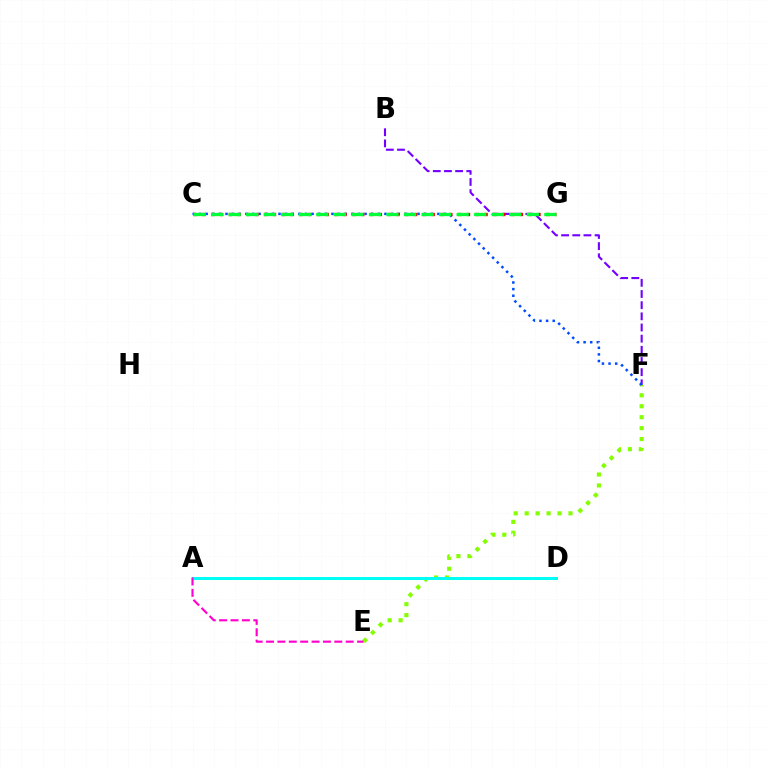{('E', 'F'): [{'color': '#84ff00', 'line_style': 'dotted', 'thickness': 2.97}], ('B', 'F'): [{'color': '#7200ff', 'line_style': 'dashed', 'thickness': 1.52}], ('A', 'D'): [{'color': '#ffbd00', 'line_style': 'solid', 'thickness': 2.14}, {'color': '#00fff6', 'line_style': 'solid', 'thickness': 2.15}], ('A', 'E'): [{'color': '#ff00cf', 'line_style': 'dashed', 'thickness': 1.55}], ('C', 'F'): [{'color': '#004bff', 'line_style': 'dotted', 'thickness': 1.8}], ('C', 'G'): [{'color': '#ff0000', 'line_style': 'dotted', 'thickness': 2.4}, {'color': '#00ff39', 'line_style': 'dashed', 'thickness': 2.38}]}